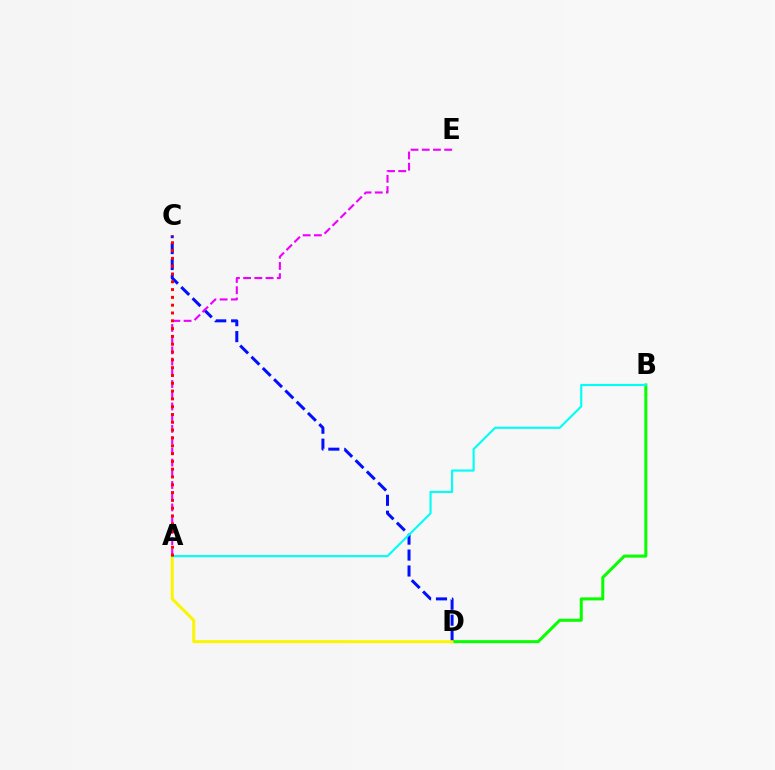{('B', 'D'): [{'color': '#08ff00', 'line_style': 'solid', 'thickness': 2.18}], ('C', 'D'): [{'color': '#0010ff', 'line_style': 'dashed', 'thickness': 2.16}], ('A', 'D'): [{'color': '#fcf500', 'line_style': 'solid', 'thickness': 2.15}], ('A', 'E'): [{'color': '#ee00ff', 'line_style': 'dashed', 'thickness': 1.52}], ('A', 'B'): [{'color': '#00fff6', 'line_style': 'solid', 'thickness': 1.54}], ('A', 'C'): [{'color': '#ff0000', 'line_style': 'dotted', 'thickness': 2.12}]}